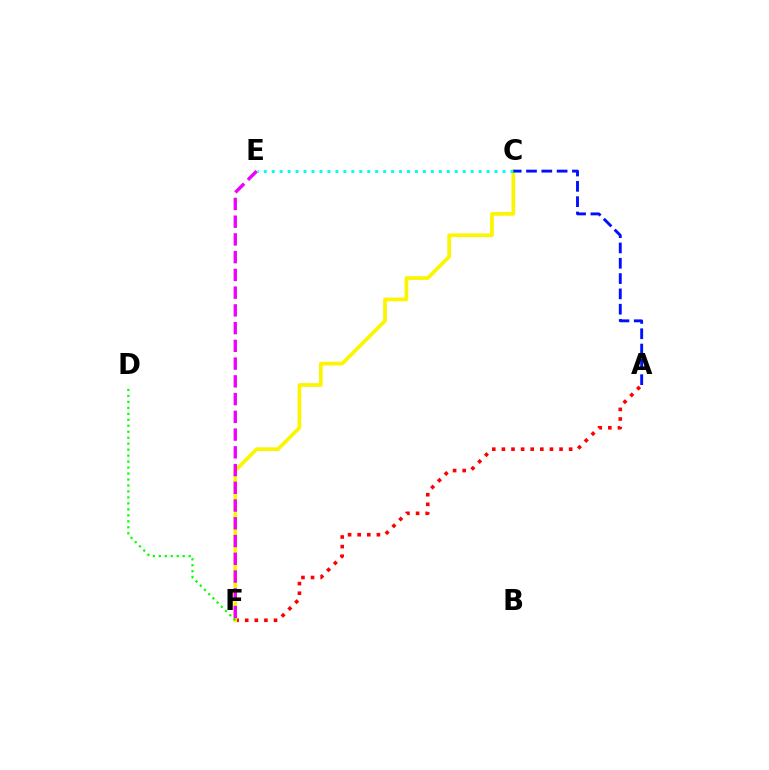{('A', 'F'): [{'color': '#ff0000', 'line_style': 'dotted', 'thickness': 2.61}], ('C', 'F'): [{'color': '#fcf500', 'line_style': 'solid', 'thickness': 2.66}], ('D', 'F'): [{'color': '#08ff00', 'line_style': 'dotted', 'thickness': 1.62}], ('E', 'F'): [{'color': '#ee00ff', 'line_style': 'dashed', 'thickness': 2.41}], ('C', 'E'): [{'color': '#00fff6', 'line_style': 'dotted', 'thickness': 2.16}], ('A', 'C'): [{'color': '#0010ff', 'line_style': 'dashed', 'thickness': 2.08}]}